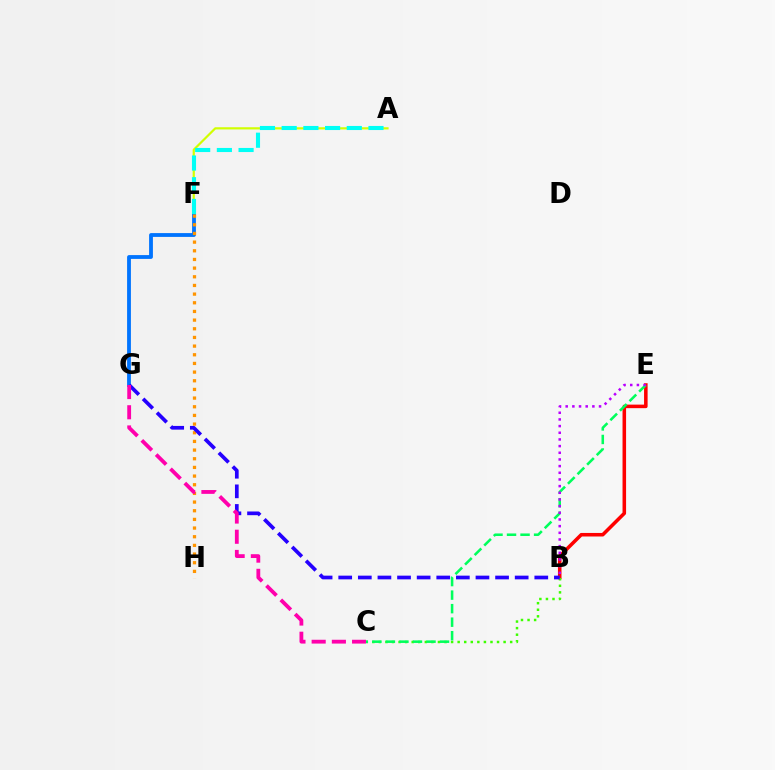{('A', 'F'): [{'color': '#d1ff00', 'line_style': 'solid', 'thickness': 1.58}, {'color': '#00fff6', 'line_style': 'dashed', 'thickness': 2.95}], ('B', 'E'): [{'color': '#ff0000', 'line_style': 'solid', 'thickness': 2.55}, {'color': '#b900ff', 'line_style': 'dotted', 'thickness': 1.81}], ('F', 'G'): [{'color': '#0074ff', 'line_style': 'solid', 'thickness': 2.75}], ('B', 'C'): [{'color': '#3dff00', 'line_style': 'dotted', 'thickness': 1.78}], ('F', 'H'): [{'color': '#ff9400', 'line_style': 'dotted', 'thickness': 2.35}], ('C', 'E'): [{'color': '#00ff5c', 'line_style': 'dashed', 'thickness': 1.84}], ('B', 'G'): [{'color': '#2500ff', 'line_style': 'dashed', 'thickness': 2.66}], ('C', 'G'): [{'color': '#ff00ac', 'line_style': 'dashed', 'thickness': 2.74}]}